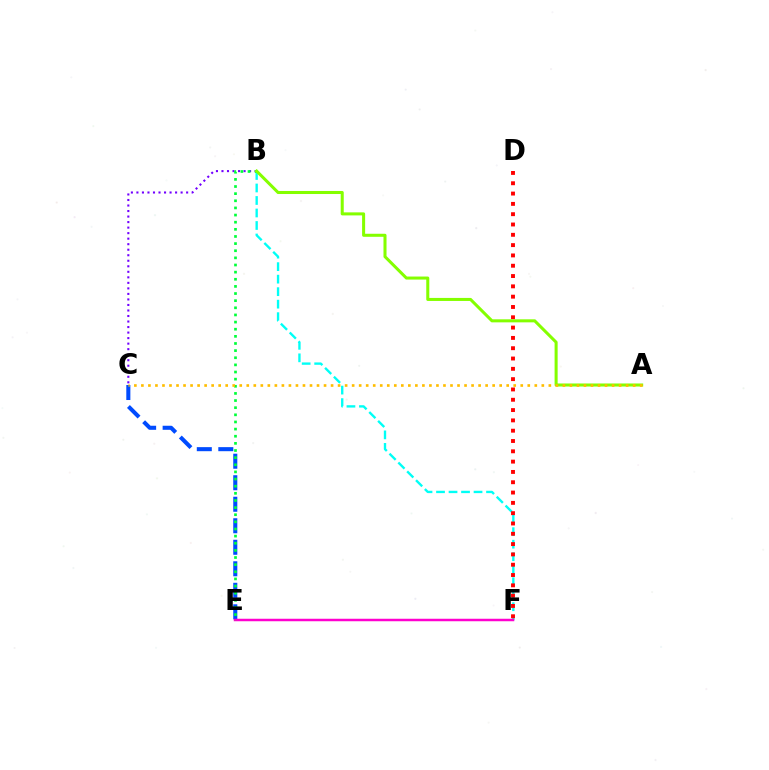{('C', 'E'): [{'color': '#004bff', 'line_style': 'dashed', 'thickness': 2.92}], ('B', 'C'): [{'color': '#7200ff', 'line_style': 'dotted', 'thickness': 1.5}], ('B', 'F'): [{'color': '#00fff6', 'line_style': 'dashed', 'thickness': 1.7}], ('E', 'F'): [{'color': '#ff00cf', 'line_style': 'solid', 'thickness': 1.79}], ('D', 'F'): [{'color': '#ff0000', 'line_style': 'dotted', 'thickness': 2.8}], ('B', 'E'): [{'color': '#00ff39', 'line_style': 'dotted', 'thickness': 1.94}], ('A', 'B'): [{'color': '#84ff00', 'line_style': 'solid', 'thickness': 2.19}], ('A', 'C'): [{'color': '#ffbd00', 'line_style': 'dotted', 'thickness': 1.91}]}